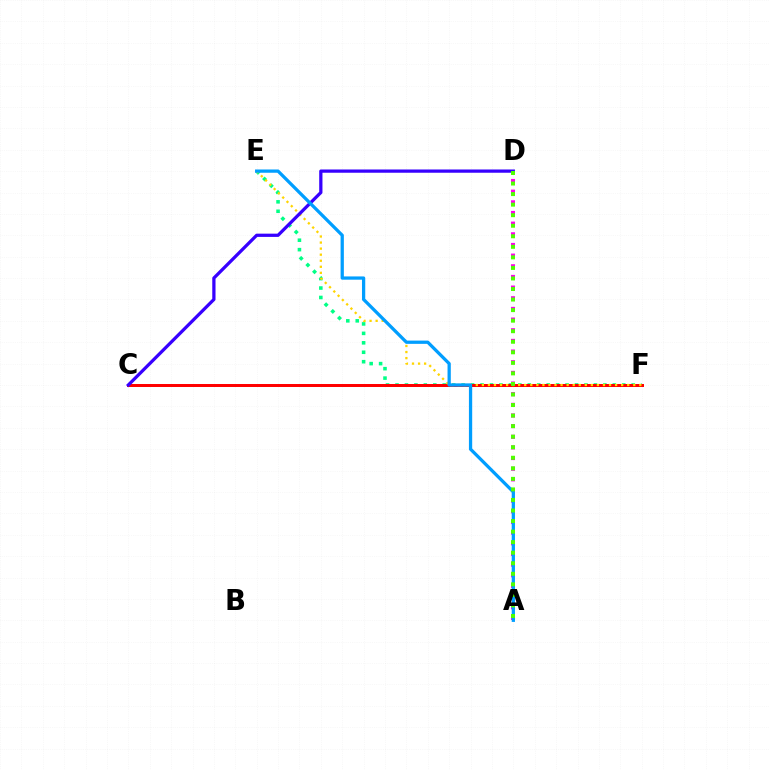{('E', 'F'): [{'color': '#00ff86', 'line_style': 'dotted', 'thickness': 2.57}, {'color': '#ffd500', 'line_style': 'dotted', 'thickness': 1.65}], ('C', 'F'): [{'color': '#ff0000', 'line_style': 'solid', 'thickness': 2.15}], ('A', 'D'): [{'color': '#ff00ed', 'line_style': 'dotted', 'thickness': 2.9}, {'color': '#4fff00', 'line_style': 'dotted', 'thickness': 2.87}], ('C', 'D'): [{'color': '#3700ff', 'line_style': 'solid', 'thickness': 2.34}], ('A', 'E'): [{'color': '#009eff', 'line_style': 'solid', 'thickness': 2.35}]}